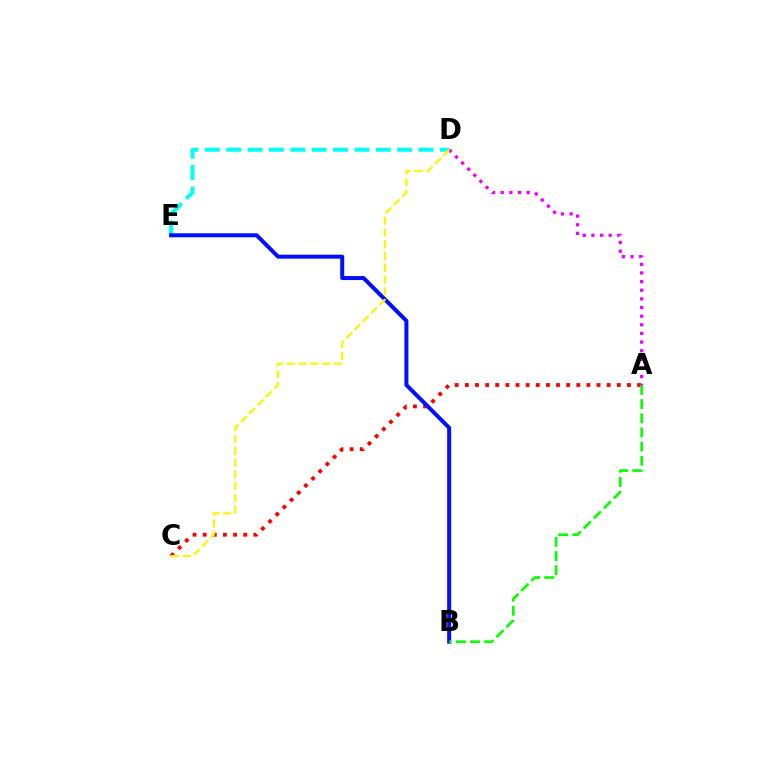{('A', 'C'): [{'color': '#ff0000', 'line_style': 'dotted', 'thickness': 2.75}], ('D', 'E'): [{'color': '#00fff6', 'line_style': 'dashed', 'thickness': 2.9}], ('B', 'E'): [{'color': '#0010ff', 'line_style': 'solid', 'thickness': 2.88}], ('A', 'B'): [{'color': '#08ff00', 'line_style': 'dashed', 'thickness': 1.92}], ('A', 'D'): [{'color': '#ee00ff', 'line_style': 'dotted', 'thickness': 2.35}], ('C', 'D'): [{'color': '#fcf500', 'line_style': 'dashed', 'thickness': 1.6}]}